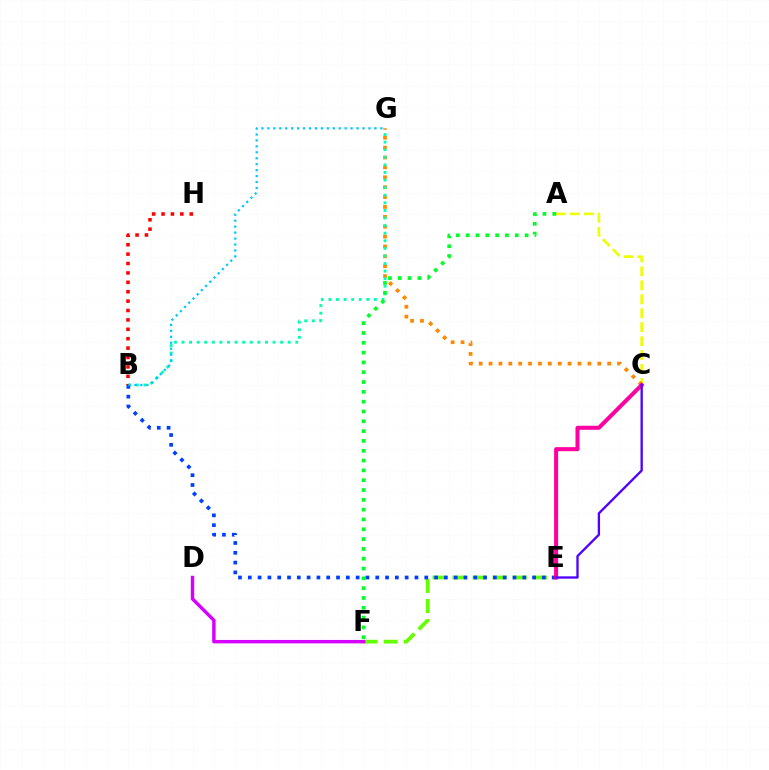{('A', 'C'): [{'color': '#eeff00', 'line_style': 'dashed', 'thickness': 1.9}], ('C', 'G'): [{'color': '#ff8800', 'line_style': 'dotted', 'thickness': 2.69}], ('B', 'G'): [{'color': '#00ffaf', 'line_style': 'dotted', 'thickness': 2.06}, {'color': '#00c7ff', 'line_style': 'dotted', 'thickness': 1.62}], ('A', 'F'): [{'color': '#00ff27', 'line_style': 'dotted', 'thickness': 2.67}], ('E', 'F'): [{'color': '#66ff00', 'line_style': 'dashed', 'thickness': 2.73}], ('B', 'E'): [{'color': '#003fff', 'line_style': 'dotted', 'thickness': 2.66}], ('C', 'E'): [{'color': '#ff00a0', 'line_style': 'solid', 'thickness': 2.9}, {'color': '#4f00ff', 'line_style': 'solid', 'thickness': 1.67}], ('D', 'F'): [{'color': '#d600ff', 'line_style': 'solid', 'thickness': 2.47}], ('B', 'H'): [{'color': '#ff0000', 'line_style': 'dotted', 'thickness': 2.55}]}